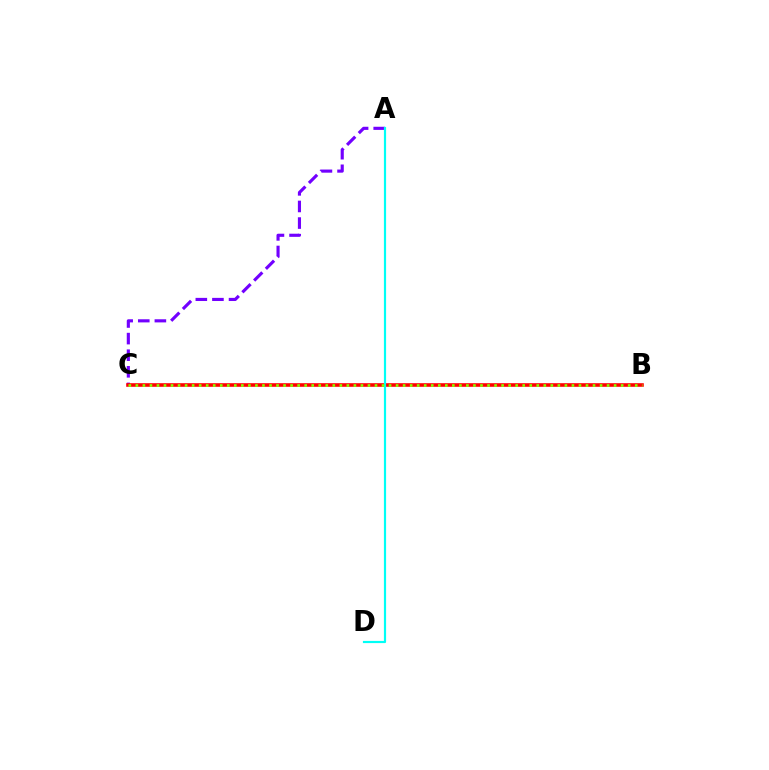{('A', 'C'): [{'color': '#7200ff', 'line_style': 'dashed', 'thickness': 2.26}], ('B', 'C'): [{'color': '#ff0000', 'line_style': 'solid', 'thickness': 2.59}, {'color': '#84ff00', 'line_style': 'dotted', 'thickness': 1.91}], ('A', 'D'): [{'color': '#00fff6', 'line_style': 'solid', 'thickness': 1.57}]}